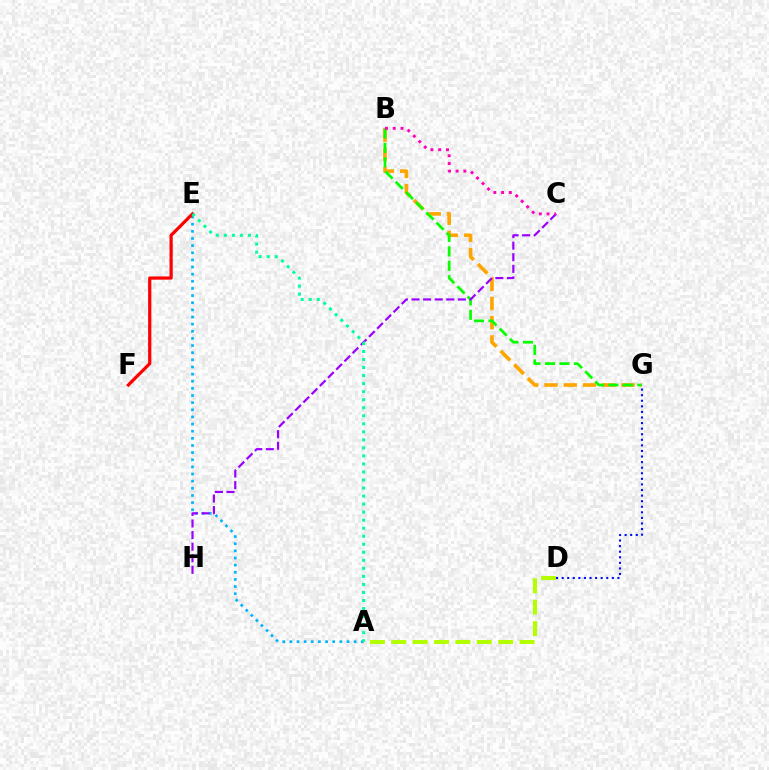{('B', 'G'): [{'color': '#ffa500', 'line_style': 'dashed', 'thickness': 2.62}, {'color': '#08ff00', 'line_style': 'dashed', 'thickness': 1.96}], ('A', 'E'): [{'color': '#00b5ff', 'line_style': 'dotted', 'thickness': 1.94}, {'color': '#00ff9d', 'line_style': 'dotted', 'thickness': 2.18}], ('C', 'H'): [{'color': '#9b00ff', 'line_style': 'dashed', 'thickness': 1.57}], ('E', 'F'): [{'color': '#ff0000', 'line_style': 'solid', 'thickness': 2.31}], ('A', 'D'): [{'color': '#b3ff00', 'line_style': 'dashed', 'thickness': 2.9}], ('B', 'C'): [{'color': '#ff00bd', 'line_style': 'dotted', 'thickness': 2.11}], ('D', 'G'): [{'color': '#0010ff', 'line_style': 'dotted', 'thickness': 1.52}]}